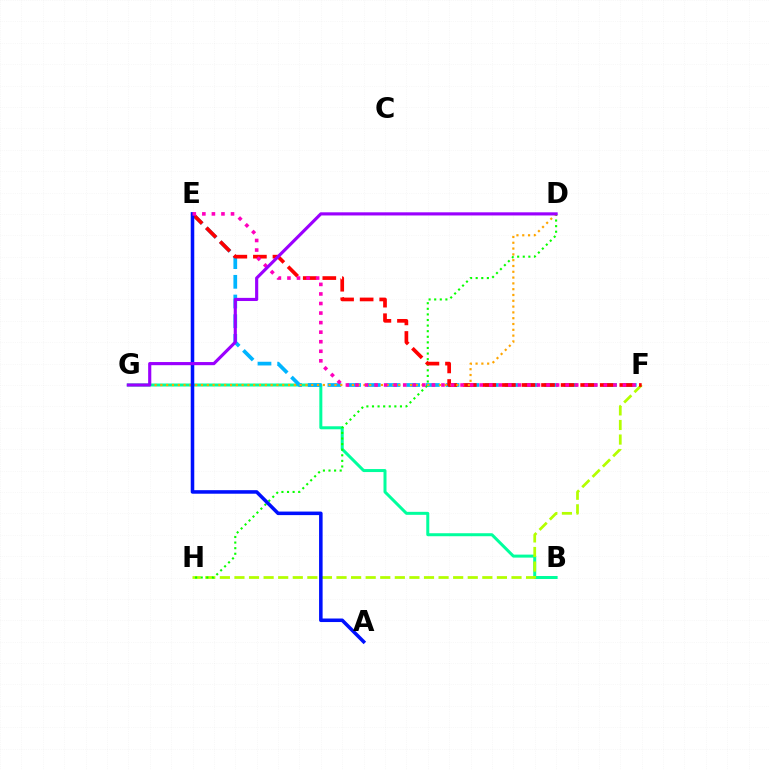{('B', 'G'): [{'color': '#00ff9d', 'line_style': 'solid', 'thickness': 2.16}], ('F', 'H'): [{'color': '#b3ff00', 'line_style': 'dashed', 'thickness': 1.98}], ('E', 'F'): [{'color': '#00b5ff', 'line_style': 'dashed', 'thickness': 2.68}, {'color': '#ff0000', 'line_style': 'dashed', 'thickness': 2.66}, {'color': '#ff00bd', 'line_style': 'dotted', 'thickness': 2.6}], ('D', 'H'): [{'color': '#08ff00', 'line_style': 'dotted', 'thickness': 1.52}], ('D', 'G'): [{'color': '#ffa500', 'line_style': 'dotted', 'thickness': 1.58}, {'color': '#9b00ff', 'line_style': 'solid', 'thickness': 2.26}], ('A', 'E'): [{'color': '#0010ff', 'line_style': 'solid', 'thickness': 2.55}]}